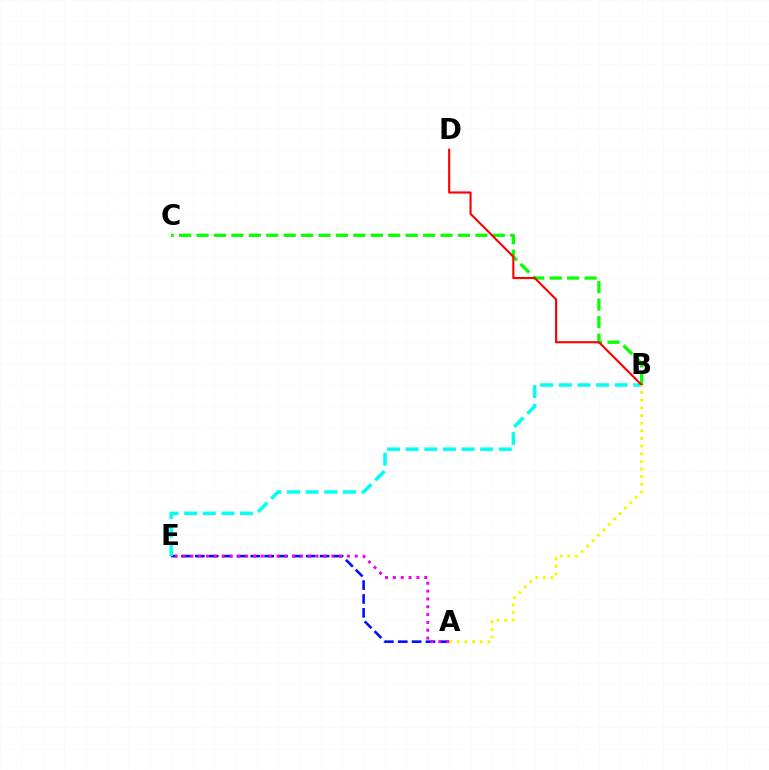{('B', 'C'): [{'color': '#08ff00', 'line_style': 'dashed', 'thickness': 2.37}], ('A', 'E'): [{'color': '#0010ff', 'line_style': 'dashed', 'thickness': 1.88}, {'color': '#ee00ff', 'line_style': 'dotted', 'thickness': 2.13}], ('B', 'E'): [{'color': '#00fff6', 'line_style': 'dashed', 'thickness': 2.53}], ('B', 'D'): [{'color': '#ff0000', 'line_style': 'solid', 'thickness': 1.53}], ('A', 'B'): [{'color': '#fcf500', 'line_style': 'dotted', 'thickness': 2.08}]}